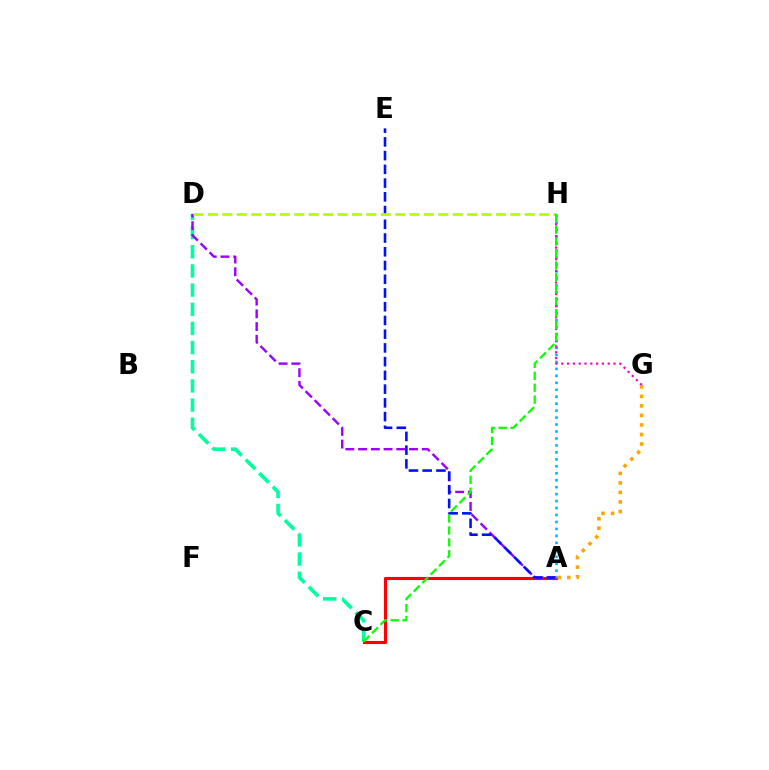{('A', 'C'): [{'color': '#ff0000', 'line_style': 'solid', 'thickness': 2.24}], ('C', 'D'): [{'color': '#00ff9d', 'line_style': 'dashed', 'thickness': 2.6}], ('A', 'D'): [{'color': '#9b00ff', 'line_style': 'dashed', 'thickness': 1.73}], ('A', 'E'): [{'color': '#0010ff', 'line_style': 'dashed', 'thickness': 1.87}], ('A', 'H'): [{'color': '#00b5ff', 'line_style': 'dotted', 'thickness': 1.89}], ('G', 'H'): [{'color': '#ff00bd', 'line_style': 'dotted', 'thickness': 1.58}], ('D', 'H'): [{'color': '#b3ff00', 'line_style': 'dashed', 'thickness': 1.96}], ('A', 'G'): [{'color': '#ffa500', 'line_style': 'dotted', 'thickness': 2.59}], ('C', 'H'): [{'color': '#08ff00', 'line_style': 'dashed', 'thickness': 1.62}]}